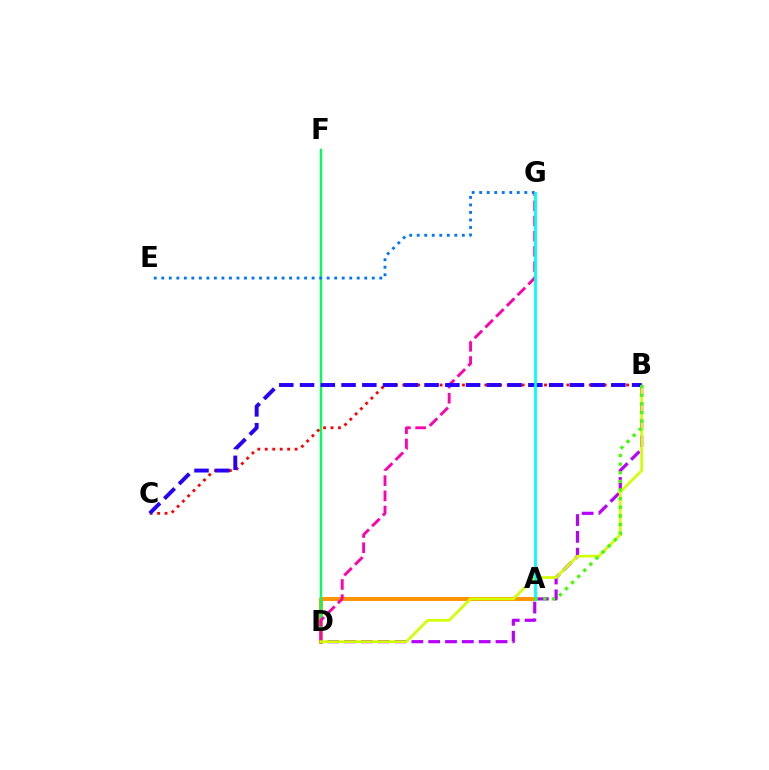{('A', 'D'): [{'color': '#ff9400', 'line_style': 'solid', 'thickness': 2.84}], ('D', 'F'): [{'color': '#00ff5c', 'line_style': 'solid', 'thickness': 1.75}], ('B', 'D'): [{'color': '#b900ff', 'line_style': 'dashed', 'thickness': 2.29}, {'color': '#d1ff00', 'line_style': 'solid', 'thickness': 1.94}], ('E', 'G'): [{'color': '#0074ff', 'line_style': 'dotted', 'thickness': 2.04}], ('D', 'G'): [{'color': '#ff00ac', 'line_style': 'dashed', 'thickness': 2.06}], ('B', 'C'): [{'color': '#ff0000', 'line_style': 'dotted', 'thickness': 2.03}, {'color': '#2500ff', 'line_style': 'dashed', 'thickness': 2.82}], ('A', 'G'): [{'color': '#00fff6', 'line_style': 'solid', 'thickness': 2.02}], ('A', 'B'): [{'color': '#3dff00', 'line_style': 'dotted', 'thickness': 2.35}]}